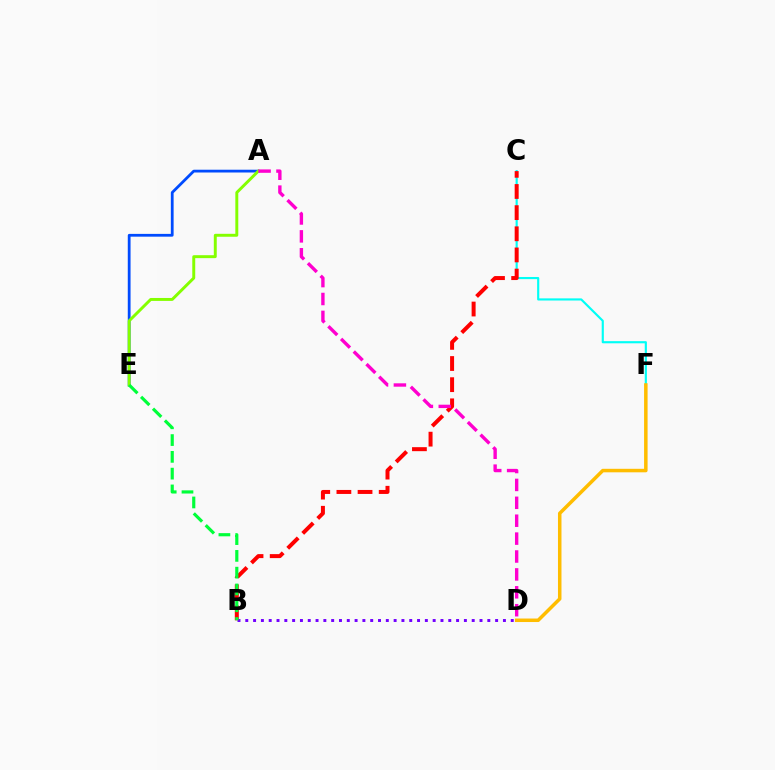{('C', 'F'): [{'color': '#00fff6', 'line_style': 'solid', 'thickness': 1.55}], ('A', 'E'): [{'color': '#004bff', 'line_style': 'solid', 'thickness': 2.0}, {'color': '#84ff00', 'line_style': 'solid', 'thickness': 2.12}], ('B', 'C'): [{'color': '#ff0000', 'line_style': 'dashed', 'thickness': 2.87}], ('B', 'D'): [{'color': '#7200ff', 'line_style': 'dotted', 'thickness': 2.12}], ('D', 'F'): [{'color': '#ffbd00', 'line_style': 'solid', 'thickness': 2.53}], ('A', 'D'): [{'color': '#ff00cf', 'line_style': 'dashed', 'thickness': 2.43}], ('B', 'E'): [{'color': '#00ff39', 'line_style': 'dashed', 'thickness': 2.28}]}